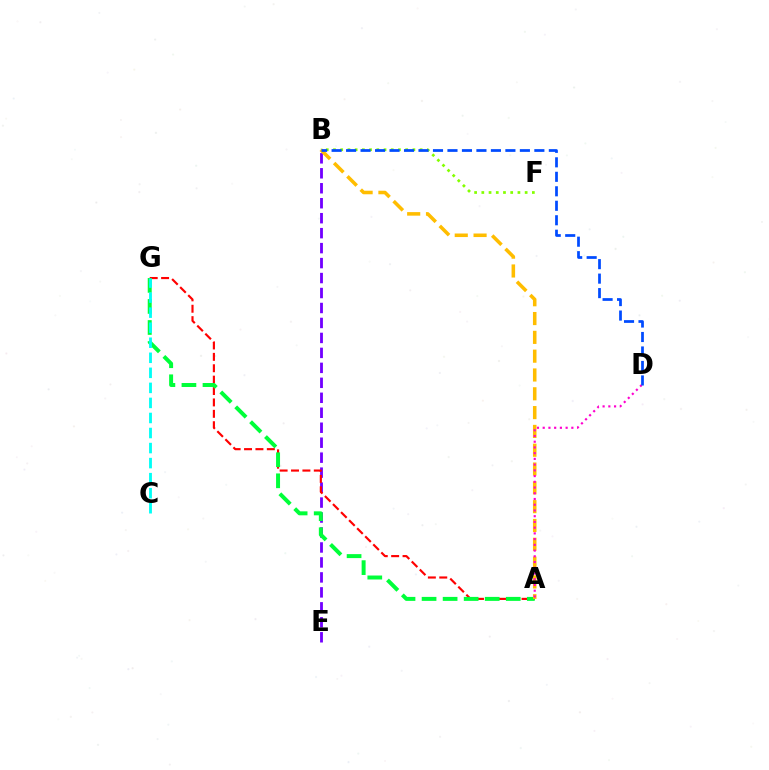{('B', 'E'): [{'color': '#7200ff', 'line_style': 'dashed', 'thickness': 2.03}], ('B', 'F'): [{'color': '#84ff00', 'line_style': 'dotted', 'thickness': 1.96}], ('A', 'G'): [{'color': '#ff0000', 'line_style': 'dashed', 'thickness': 1.55}, {'color': '#00ff39', 'line_style': 'dashed', 'thickness': 2.86}], ('A', 'B'): [{'color': '#ffbd00', 'line_style': 'dashed', 'thickness': 2.56}], ('C', 'G'): [{'color': '#00fff6', 'line_style': 'dashed', 'thickness': 2.04}], ('A', 'D'): [{'color': '#ff00cf', 'line_style': 'dotted', 'thickness': 1.56}], ('B', 'D'): [{'color': '#004bff', 'line_style': 'dashed', 'thickness': 1.97}]}